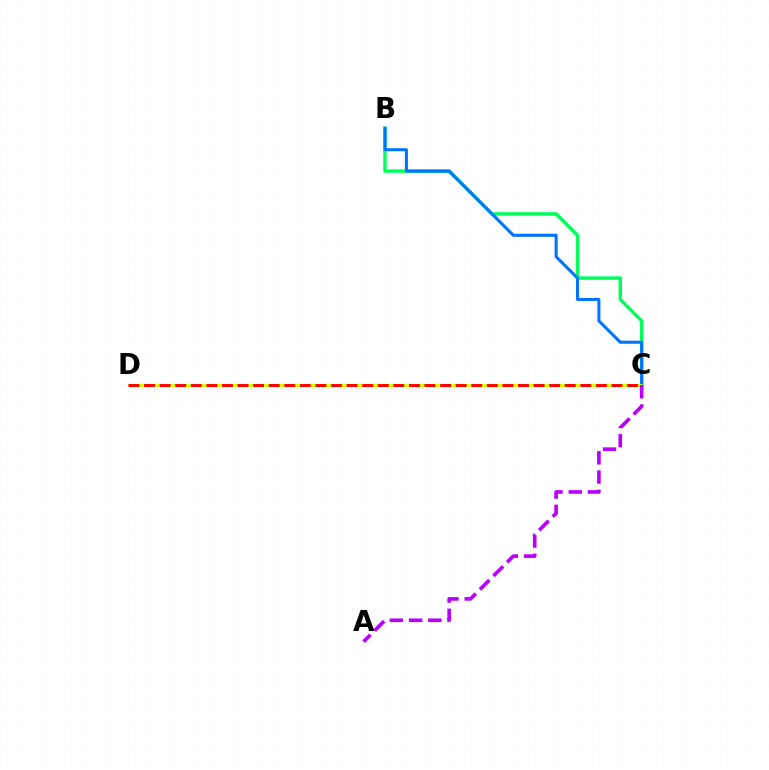{('B', 'C'): [{'color': '#00ff5c', 'line_style': 'solid', 'thickness': 2.47}, {'color': '#0074ff', 'line_style': 'solid', 'thickness': 2.21}], ('C', 'D'): [{'color': '#d1ff00', 'line_style': 'dashed', 'thickness': 2.1}, {'color': '#ff0000', 'line_style': 'dashed', 'thickness': 2.12}], ('A', 'C'): [{'color': '#b900ff', 'line_style': 'dashed', 'thickness': 2.62}]}